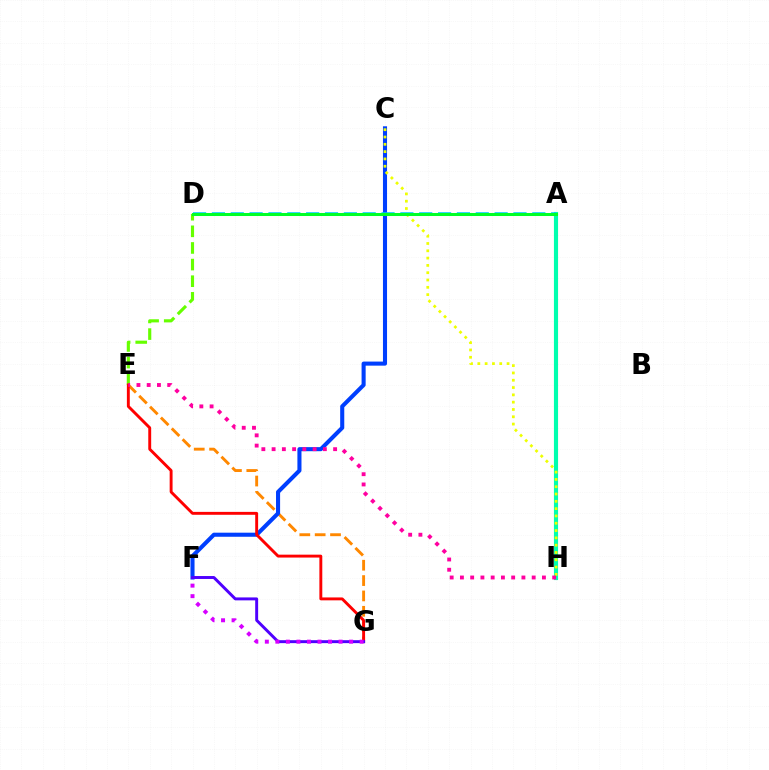{('D', 'E'): [{'color': '#66ff00', 'line_style': 'dashed', 'thickness': 2.26}], ('E', 'G'): [{'color': '#ff8800', 'line_style': 'dashed', 'thickness': 2.09}, {'color': '#ff0000', 'line_style': 'solid', 'thickness': 2.09}], ('A', 'H'): [{'color': '#00ffaf', 'line_style': 'solid', 'thickness': 2.98}], ('C', 'F'): [{'color': '#003fff', 'line_style': 'solid', 'thickness': 2.93}], ('A', 'D'): [{'color': '#00c7ff', 'line_style': 'dashed', 'thickness': 2.56}, {'color': '#00ff27', 'line_style': 'solid', 'thickness': 2.17}], ('C', 'H'): [{'color': '#eeff00', 'line_style': 'dotted', 'thickness': 1.98}], ('E', 'H'): [{'color': '#ff00a0', 'line_style': 'dotted', 'thickness': 2.79}], ('F', 'G'): [{'color': '#4f00ff', 'line_style': 'solid', 'thickness': 2.12}, {'color': '#d600ff', 'line_style': 'dotted', 'thickness': 2.86}]}